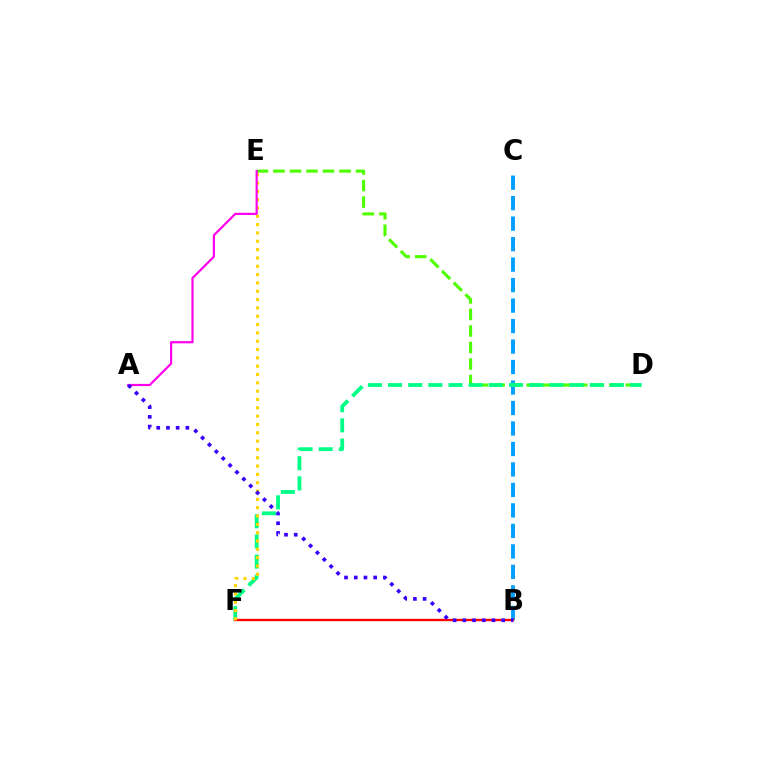{('B', 'C'): [{'color': '#009eff', 'line_style': 'dashed', 'thickness': 2.78}], ('D', 'E'): [{'color': '#4fff00', 'line_style': 'dashed', 'thickness': 2.24}], ('D', 'F'): [{'color': '#00ff86', 'line_style': 'dashed', 'thickness': 2.74}], ('B', 'F'): [{'color': '#ff0000', 'line_style': 'solid', 'thickness': 1.69}], ('E', 'F'): [{'color': '#ffd500', 'line_style': 'dotted', 'thickness': 2.26}], ('A', 'E'): [{'color': '#ff00ed', 'line_style': 'solid', 'thickness': 1.58}], ('A', 'B'): [{'color': '#3700ff', 'line_style': 'dotted', 'thickness': 2.64}]}